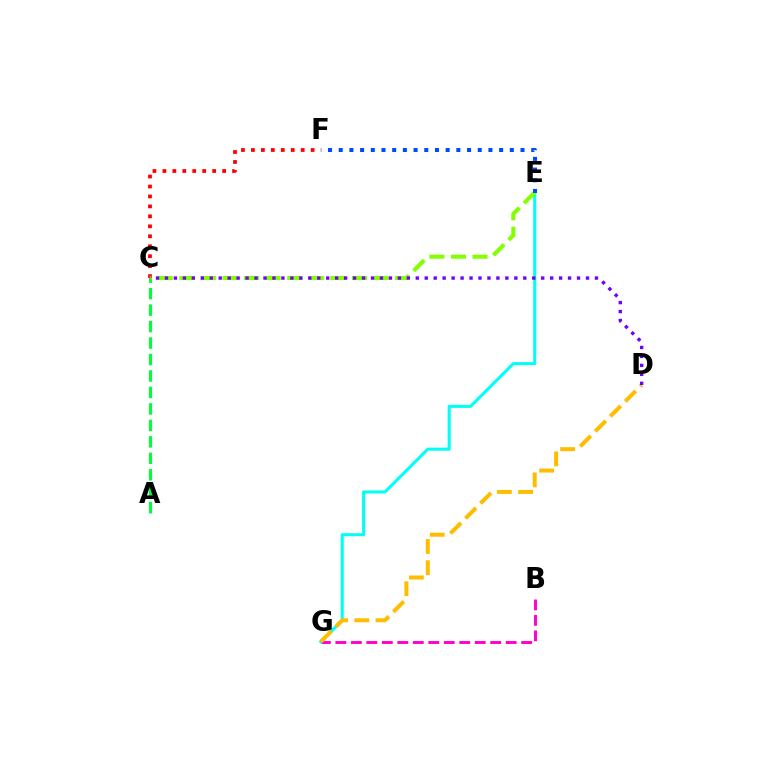{('B', 'G'): [{'color': '#ff00cf', 'line_style': 'dashed', 'thickness': 2.1}], ('E', 'G'): [{'color': '#00fff6', 'line_style': 'solid', 'thickness': 2.2}], ('A', 'C'): [{'color': '#00ff39', 'line_style': 'dashed', 'thickness': 2.24}], ('D', 'G'): [{'color': '#ffbd00', 'line_style': 'dashed', 'thickness': 2.88}], ('C', 'F'): [{'color': '#ff0000', 'line_style': 'dotted', 'thickness': 2.71}], ('C', 'E'): [{'color': '#84ff00', 'line_style': 'dashed', 'thickness': 2.93}], ('C', 'D'): [{'color': '#7200ff', 'line_style': 'dotted', 'thickness': 2.43}], ('E', 'F'): [{'color': '#004bff', 'line_style': 'dotted', 'thickness': 2.91}]}